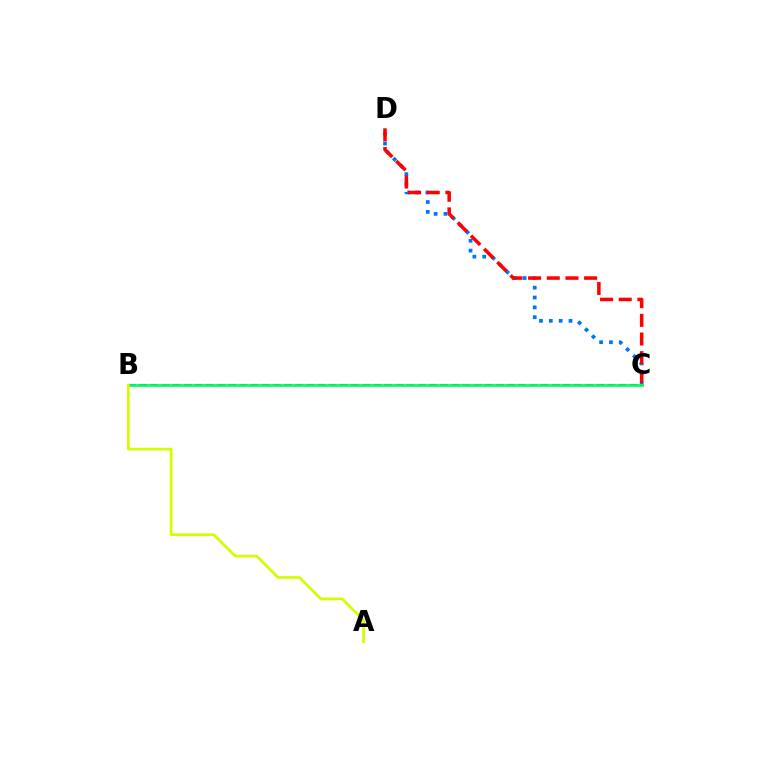{('B', 'C'): [{'color': '#b900ff', 'line_style': 'dashed', 'thickness': 1.51}, {'color': '#00ff5c', 'line_style': 'solid', 'thickness': 1.96}], ('C', 'D'): [{'color': '#0074ff', 'line_style': 'dotted', 'thickness': 2.68}, {'color': '#ff0000', 'line_style': 'dashed', 'thickness': 2.54}], ('A', 'B'): [{'color': '#d1ff00', 'line_style': 'solid', 'thickness': 1.97}]}